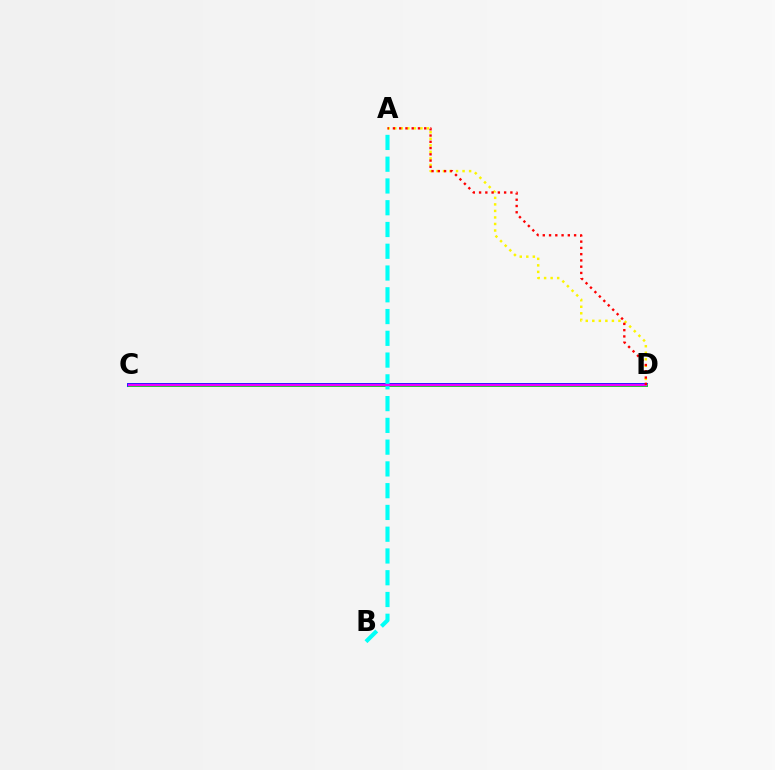{('C', 'D'): [{'color': '#0010ff', 'line_style': 'solid', 'thickness': 2.77}, {'color': '#08ff00', 'line_style': 'solid', 'thickness': 2.0}, {'color': '#ee00ff', 'line_style': 'solid', 'thickness': 1.7}], ('A', 'D'): [{'color': '#fcf500', 'line_style': 'dotted', 'thickness': 1.78}, {'color': '#ff0000', 'line_style': 'dotted', 'thickness': 1.7}], ('A', 'B'): [{'color': '#00fff6', 'line_style': 'dashed', 'thickness': 2.96}]}